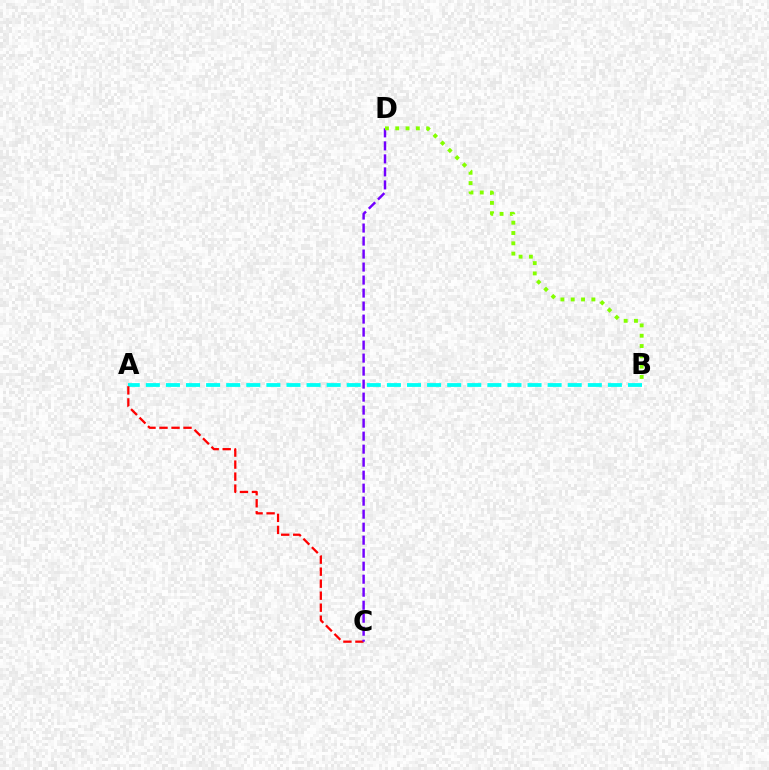{('A', 'B'): [{'color': '#00fff6', 'line_style': 'dashed', 'thickness': 2.73}], ('A', 'C'): [{'color': '#ff0000', 'line_style': 'dashed', 'thickness': 1.63}], ('C', 'D'): [{'color': '#7200ff', 'line_style': 'dashed', 'thickness': 1.77}], ('B', 'D'): [{'color': '#84ff00', 'line_style': 'dotted', 'thickness': 2.8}]}